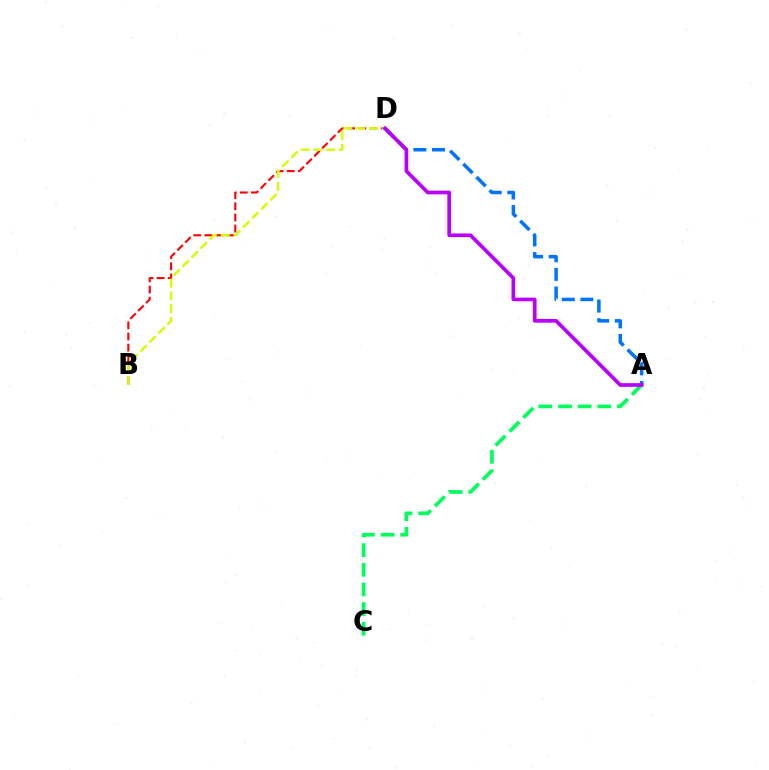{('B', 'D'): [{'color': '#ff0000', 'line_style': 'dashed', 'thickness': 1.52}, {'color': '#d1ff00', 'line_style': 'dashed', 'thickness': 1.74}], ('A', 'C'): [{'color': '#00ff5c', 'line_style': 'dashed', 'thickness': 2.67}], ('A', 'D'): [{'color': '#0074ff', 'line_style': 'dashed', 'thickness': 2.53}, {'color': '#b900ff', 'line_style': 'solid', 'thickness': 2.64}]}